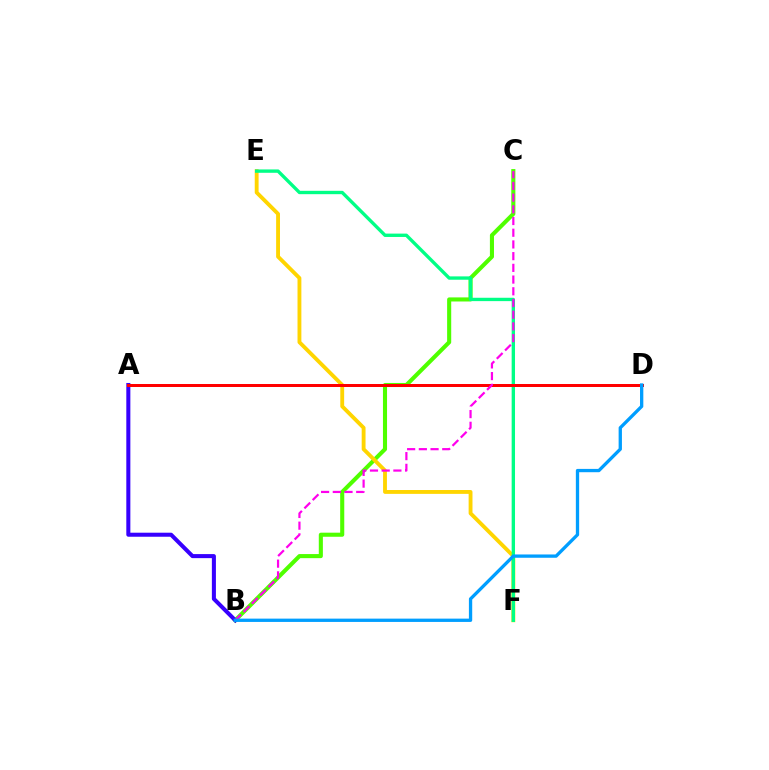{('B', 'C'): [{'color': '#4fff00', 'line_style': 'solid', 'thickness': 2.94}, {'color': '#ff00ed', 'line_style': 'dashed', 'thickness': 1.59}], ('E', 'F'): [{'color': '#ffd500', 'line_style': 'solid', 'thickness': 2.78}, {'color': '#00ff86', 'line_style': 'solid', 'thickness': 2.42}], ('A', 'B'): [{'color': '#3700ff', 'line_style': 'solid', 'thickness': 2.91}], ('A', 'D'): [{'color': '#ff0000', 'line_style': 'solid', 'thickness': 2.16}], ('B', 'D'): [{'color': '#009eff', 'line_style': 'solid', 'thickness': 2.38}]}